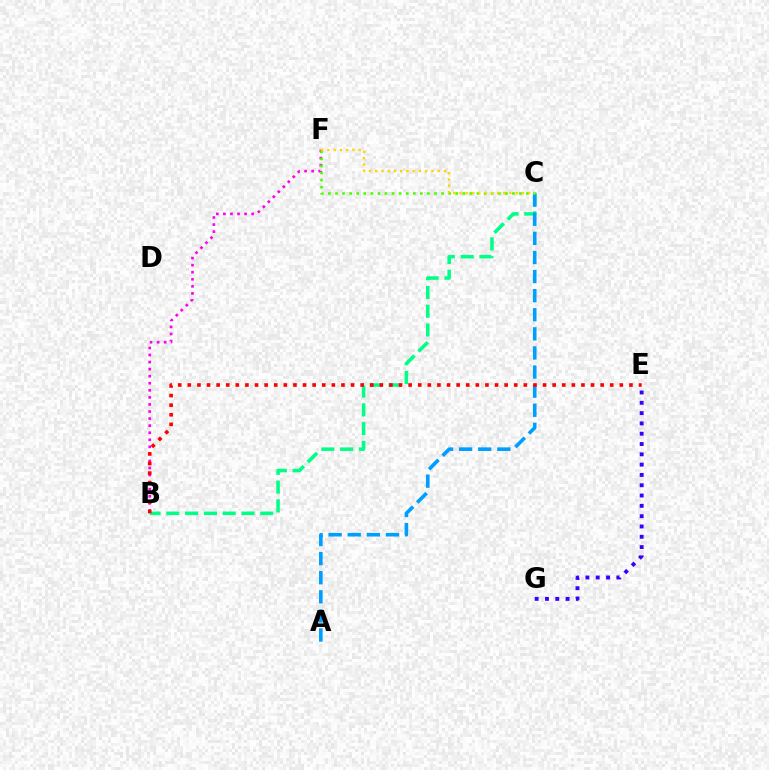{('B', 'F'): [{'color': '#ff00ed', 'line_style': 'dotted', 'thickness': 1.92}], ('B', 'C'): [{'color': '#00ff86', 'line_style': 'dashed', 'thickness': 2.55}], ('A', 'C'): [{'color': '#009eff', 'line_style': 'dashed', 'thickness': 2.59}], ('C', 'F'): [{'color': '#4fff00', 'line_style': 'dotted', 'thickness': 1.92}, {'color': '#ffd500', 'line_style': 'dotted', 'thickness': 1.7}], ('E', 'G'): [{'color': '#3700ff', 'line_style': 'dotted', 'thickness': 2.8}], ('B', 'E'): [{'color': '#ff0000', 'line_style': 'dotted', 'thickness': 2.61}]}